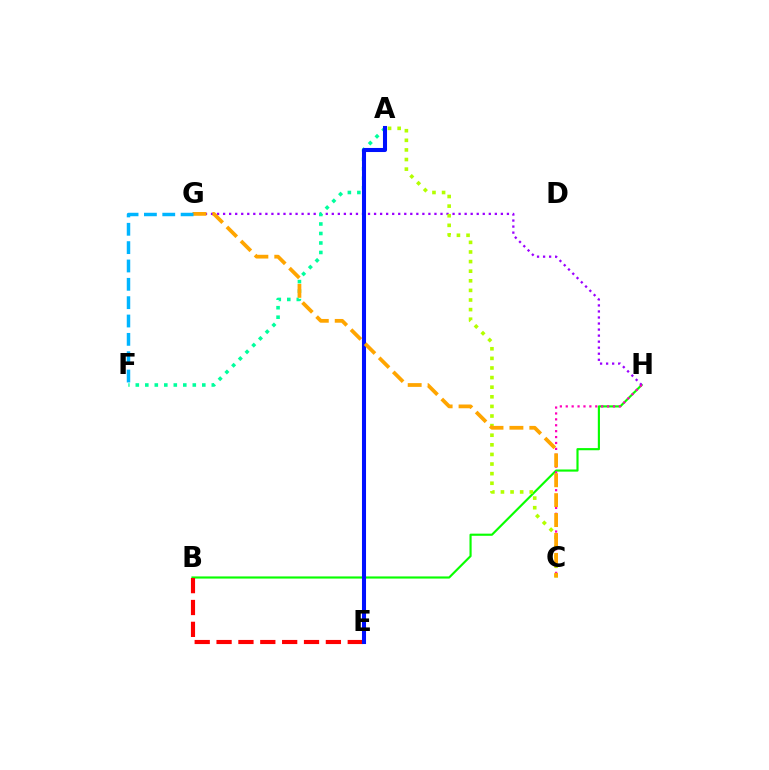{('B', 'H'): [{'color': '#08ff00', 'line_style': 'solid', 'thickness': 1.55}], ('G', 'H'): [{'color': '#9b00ff', 'line_style': 'dotted', 'thickness': 1.64}], ('B', 'E'): [{'color': '#ff0000', 'line_style': 'dashed', 'thickness': 2.97}], ('C', 'H'): [{'color': '#ff00bd', 'line_style': 'dotted', 'thickness': 1.6}], ('A', 'C'): [{'color': '#b3ff00', 'line_style': 'dotted', 'thickness': 2.61}], ('A', 'F'): [{'color': '#00ff9d', 'line_style': 'dotted', 'thickness': 2.58}], ('A', 'E'): [{'color': '#0010ff', 'line_style': 'solid', 'thickness': 2.93}], ('C', 'G'): [{'color': '#ffa500', 'line_style': 'dashed', 'thickness': 2.7}], ('F', 'G'): [{'color': '#00b5ff', 'line_style': 'dashed', 'thickness': 2.49}]}